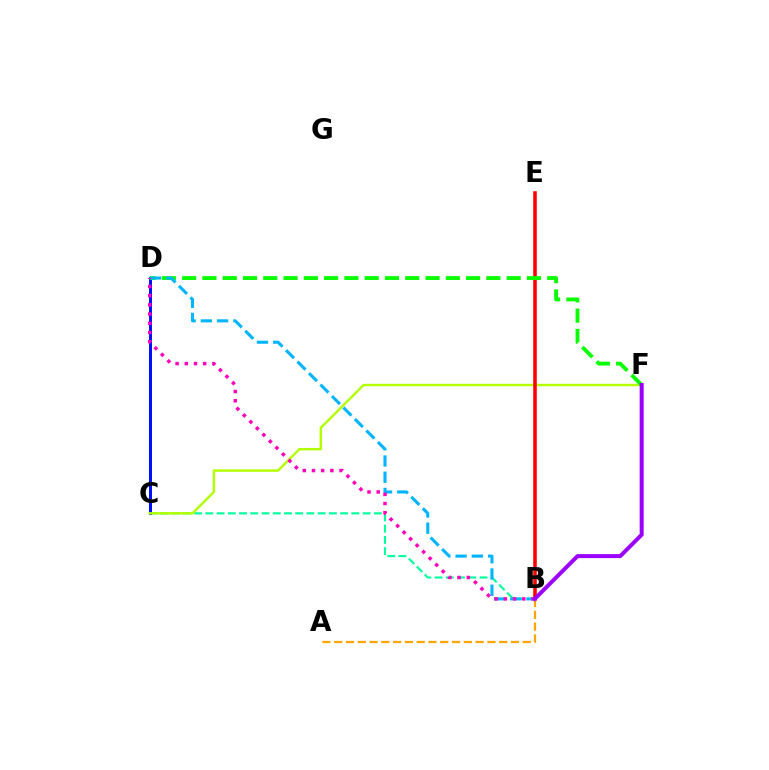{('B', 'C'): [{'color': '#00ff9d', 'line_style': 'dashed', 'thickness': 1.53}], ('C', 'D'): [{'color': '#0010ff', 'line_style': 'solid', 'thickness': 2.15}], ('C', 'F'): [{'color': '#b3ff00', 'line_style': 'solid', 'thickness': 1.75}], ('B', 'E'): [{'color': '#ff0000', 'line_style': 'solid', 'thickness': 2.56}], ('D', 'F'): [{'color': '#08ff00', 'line_style': 'dashed', 'thickness': 2.76}], ('B', 'D'): [{'color': '#00b5ff', 'line_style': 'dashed', 'thickness': 2.21}, {'color': '#ff00bd', 'line_style': 'dotted', 'thickness': 2.5}], ('A', 'B'): [{'color': '#ffa500', 'line_style': 'dashed', 'thickness': 1.6}], ('B', 'F'): [{'color': '#9b00ff', 'line_style': 'solid', 'thickness': 2.88}]}